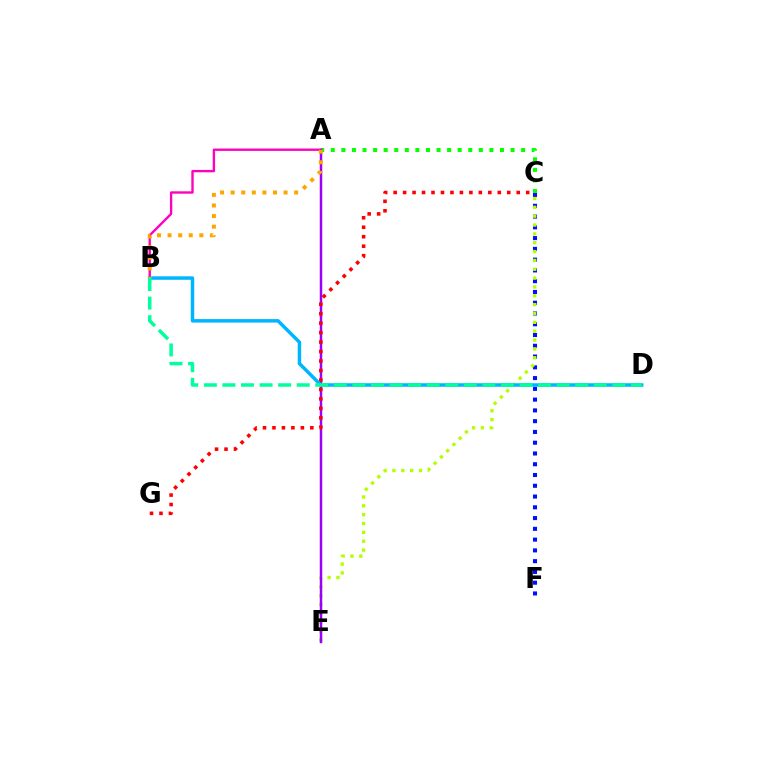{('A', 'C'): [{'color': '#08ff00', 'line_style': 'dotted', 'thickness': 2.87}], ('A', 'B'): [{'color': '#ff00bd', 'line_style': 'solid', 'thickness': 1.7}, {'color': '#ffa500', 'line_style': 'dotted', 'thickness': 2.88}], ('C', 'F'): [{'color': '#0010ff', 'line_style': 'dotted', 'thickness': 2.93}], ('C', 'E'): [{'color': '#b3ff00', 'line_style': 'dotted', 'thickness': 2.4}], ('A', 'E'): [{'color': '#9b00ff', 'line_style': 'solid', 'thickness': 1.8}], ('C', 'G'): [{'color': '#ff0000', 'line_style': 'dotted', 'thickness': 2.57}], ('B', 'D'): [{'color': '#00b5ff', 'line_style': 'solid', 'thickness': 2.5}, {'color': '#00ff9d', 'line_style': 'dashed', 'thickness': 2.52}]}